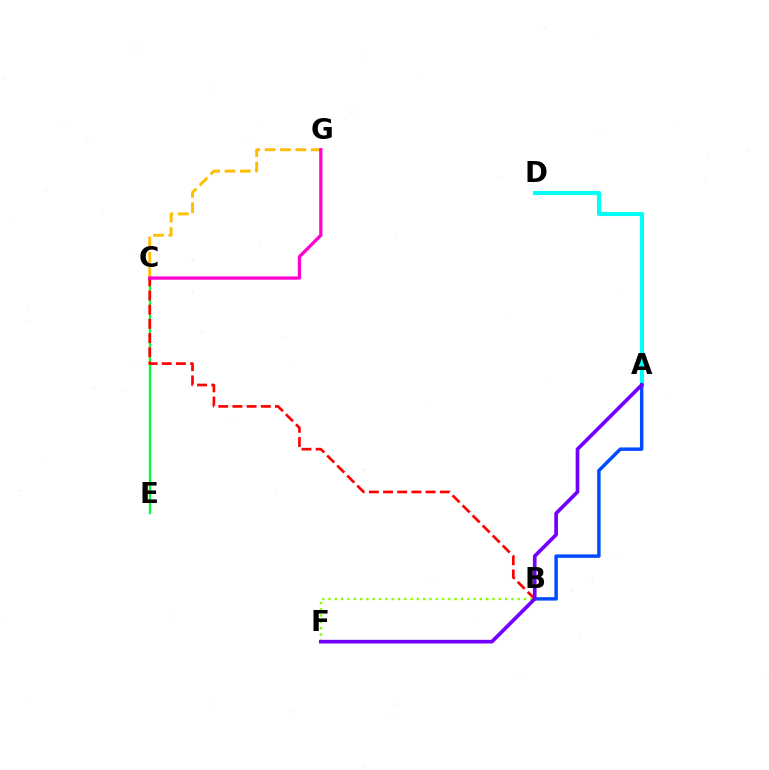{('C', 'E'): [{'color': '#00ff39', 'line_style': 'solid', 'thickness': 1.68}], ('A', 'D'): [{'color': '#00fff6', 'line_style': 'solid', 'thickness': 2.98}], ('B', 'C'): [{'color': '#ff0000', 'line_style': 'dashed', 'thickness': 1.93}], ('A', 'B'): [{'color': '#004bff', 'line_style': 'solid', 'thickness': 2.48}], ('B', 'F'): [{'color': '#84ff00', 'line_style': 'dotted', 'thickness': 1.71}], ('C', 'G'): [{'color': '#ffbd00', 'line_style': 'dashed', 'thickness': 2.09}, {'color': '#ff00cf', 'line_style': 'solid', 'thickness': 2.35}], ('A', 'F'): [{'color': '#7200ff', 'line_style': 'solid', 'thickness': 2.64}]}